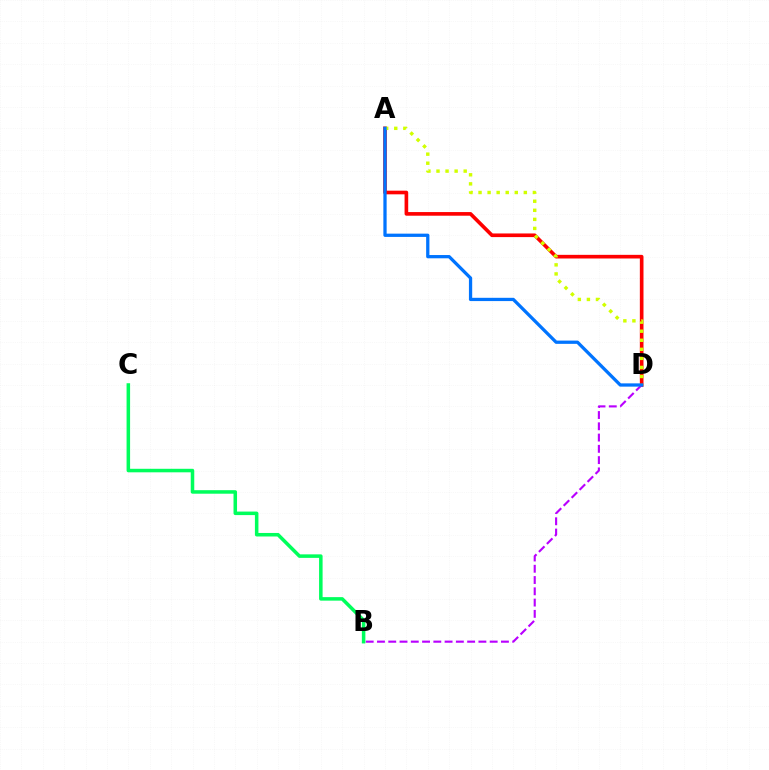{('A', 'D'): [{'color': '#ff0000', 'line_style': 'solid', 'thickness': 2.63}, {'color': '#d1ff00', 'line_style': 'dotted', 'thickness': 2.46}, {'color': '#0074ff', 'line_style': 'solid', 'thickness': 2.35}], ('B', 'D'): [{'color': '#b900ff', 'line_style': 'dashed', 'thickness': 1.53}], ('B', 'C'): [{'color': '#00ff5c', 'line_style': 'solid', 'thickness': 2.54}]}